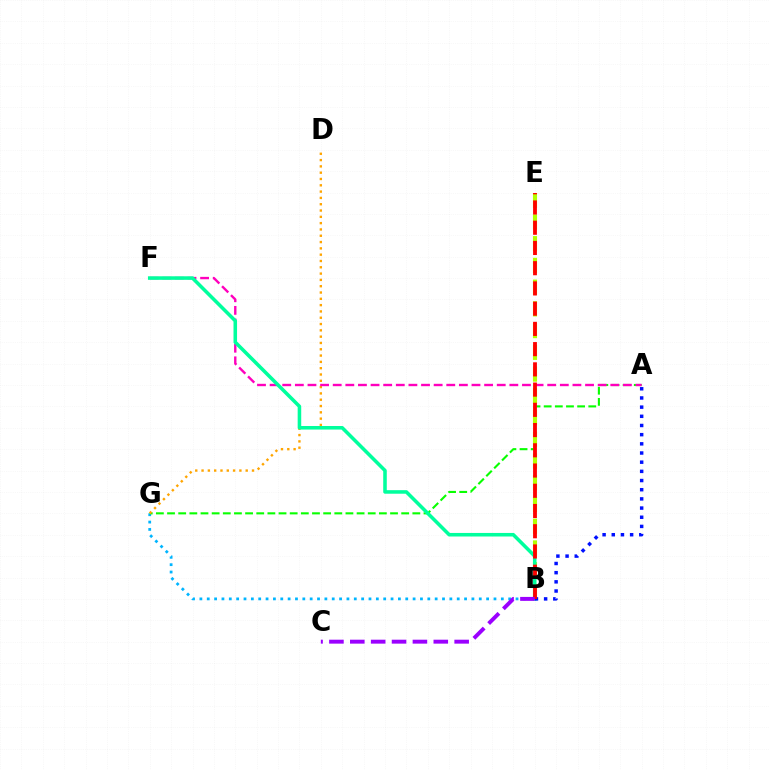{('B', 'G'): [{'color': '#00b5ff', 'line_style': 'dotted', 'thickness': 2.0}], ('A', 'G'): [{'color': '#08ff00', 'line_style': 'dashed', 'thickness': 1.51}], ('B', 'E'): [{'color': '#b3ff00', 'line_style': 'dashed', 'thickness': 2.95}, {'color': '#ff0000', 'line_style': 'dashed', 'thickness': 2.75}], ('D', 'G'): [{'color': '#ffa500', 'line_style': 'dotted', 'thickness': 1.71}], ('A', 'F'): [{'color': '#ff00bd', 'line_style': 'dashed', 'thickness': 1.71}], ('B', 'F'): [{'color': '#00ff9d', 'line_style': 'solid', 'thickness': 2.56}], ('A', 'B'): [{'color': '#0010ff', 'line_style': 'dotted', 'thickness': 2.49}], ('B', 'C'): [{'color': '#9b00ff', 'line_style': 'dashed', 'thickness': 2.84}]}